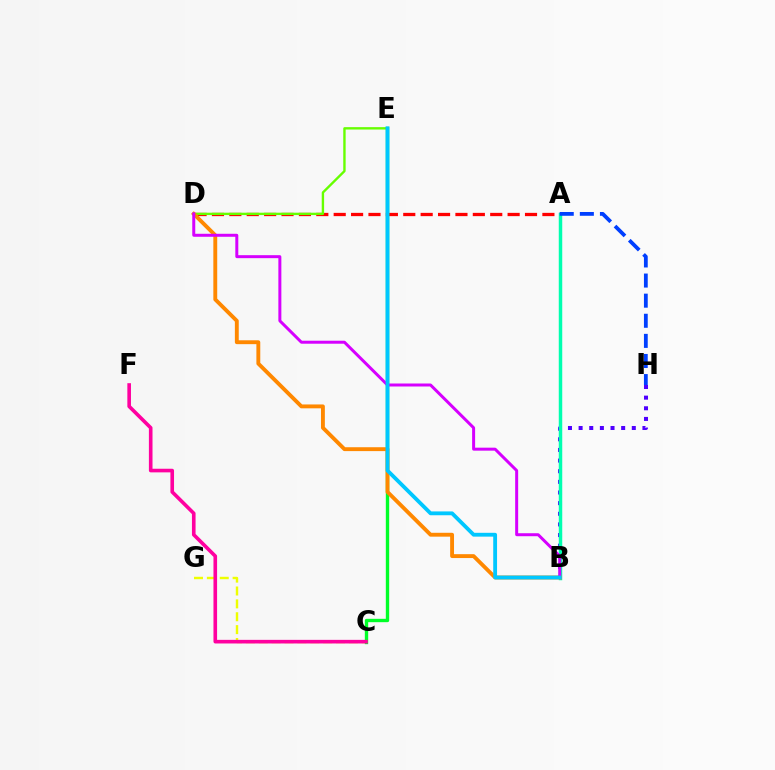{('B', 'H'): [{'color': '#4f00ff', 'line_style': 'dotted', 'thickness': 2.89}], ('A', 'D'): [{'color': '#ff0000', 'line_style': 'dashed', 'thickness': 2.36}], ('D', 'E'): [{'color': '#66ff00', 'line_style': 'solid', 'thickness': 1.71}], ('A', 'B'): [{'color': '#00ffaf', 'line_style': 'solid', 'thickness': 2.5}], ('C', 'G'): [{'color': '#eeff00', 'line_style': 'dashed', 'thickness': 1.75}], ('A', 'H'): [{'color': '#003fff', 'line_style': 'dashed', 'thickness': 2.73}], ('C', 'E'): [{'color': '#00ff27', 'line_style': 'solid', 'thickness': 2.43}], ('B', 'D'): [{'color': '#ff8800', 'line_style': 'solid', 'thickness': 2.79}, {'color': '#d600ff', 'line_style': 'solid', 'thickness': 2.15}], ('C', 'F'): [{'color': '#ff00a0', 'line_style': 'solid', 'thickness': 2.61}], ('B', 'E'): [{'color': '#00c7ff', 'line_style': 'solid', 'thickness': 2.76}]}